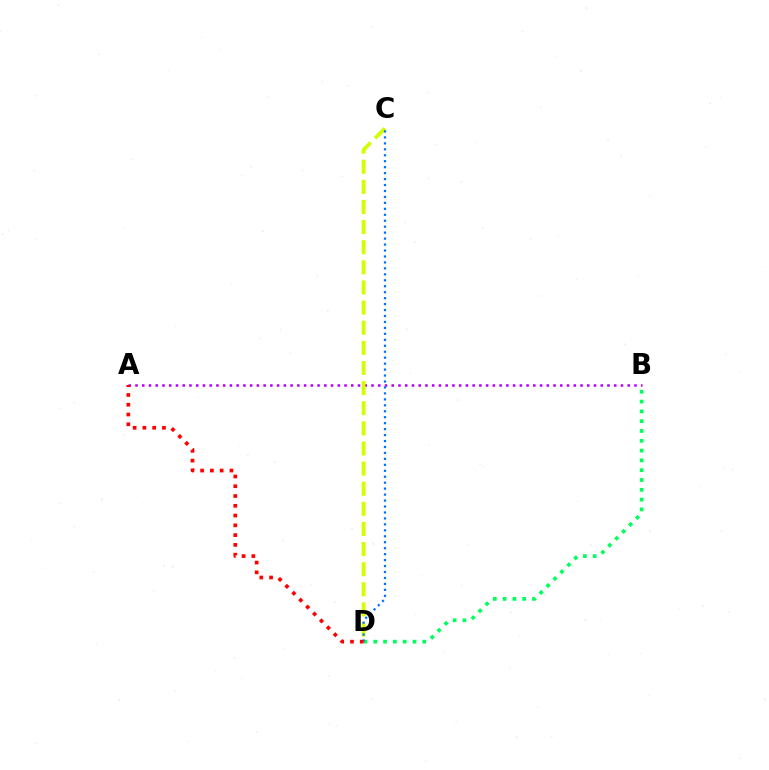{('A', 'B'): [{'color': '#b900ff', 'line_style': 'dotted', 'thickness': 1.83}], ('C', 'D'): [{'color': '#d1ff00', 'line_style': 'dashed', 'thickness': 2.73}, {'color': '#0074ff', 'line_style': 'dotted', 'thickness': 1.62}], ('B', 'D'): [{'color': '#00ff5c', 'line_style': 'dotted', 'thickness': 2.66}], ('A', 'D'): [{'color': '#ff0000', 'line_style': 'dotted', 'thickness': 2.66}]}